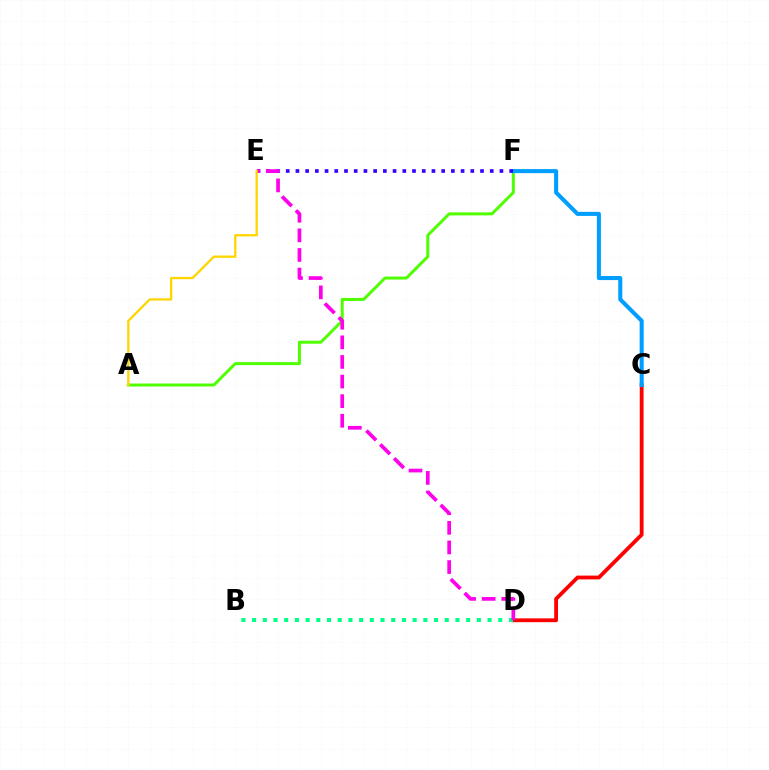{('C', 'D'): [{'color': '#ff0000', 'line_style': 'solid', 'thickness': 2.74}], ('A', 'F'): [{'color': '#4fff00', 'line_style': 'solid', 'thickness': 2.14}], ('C', 'F'): [{'color': '#009eff', 'line_style': 'solid', 'thickness': 2.92}], ('E', 'F'): [{'color': '#3700ff', 'line_style': 'dotted', 'thickness': 2.64}], ('B', 'D'): [{'color': '#00ff86', 'line_style': 'dotted', 'thickness': 2.91}], ('D', 'E'): [{'color': '#ff00ed', 'line_style': 'dashed', 'thickness': 2.66}], ('A', 'E'): [{'color': '#ffd500', 'line_style': 'solid', 'thickness': 1.66}]}